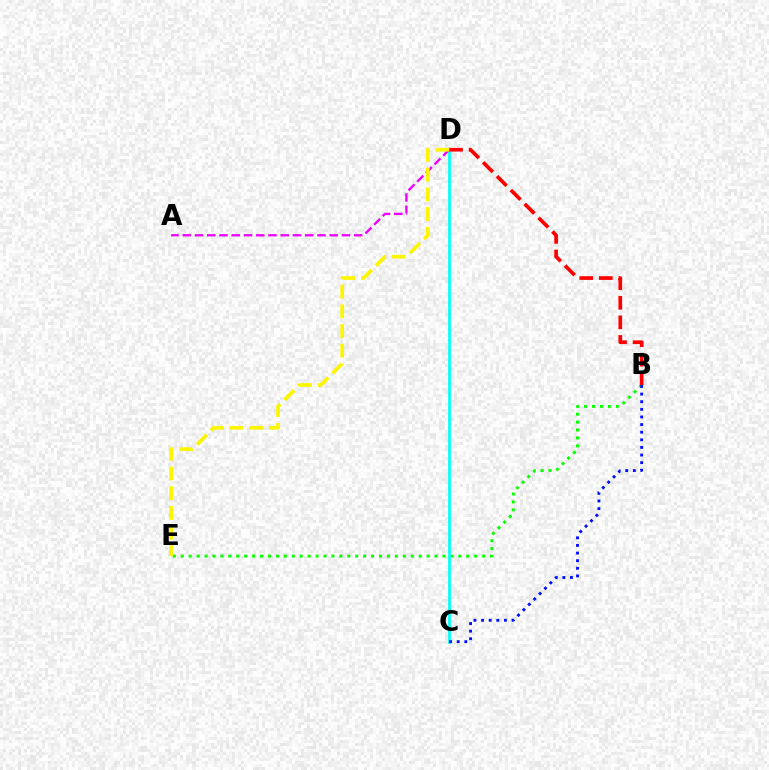{('B', 'E'): [{'color': '#08ff00', 'line_style': 'dotted', 'thickness': 2.15}], ('C', 'D'): [{'color': '#00fff6', 'line_style': 'solid', 'thickness': 1.94}], ('B', 'C'): [{'color': '#0010ff', 'line_style': 'dotted', 'thickness': 2.07}], ('B', 'D'): [{'color': '#ff0000', 'line_style': 'dashed', 'thickness': 2.66}], ('A', 'D'): [{'color': '#ee00ff', 'line_style': 'dashed', 'thickness': 1.66}], ('D', 'E'): [{'color': '#fcf500', 'line_style': 'dashed', 'thickness': 2.68}]}